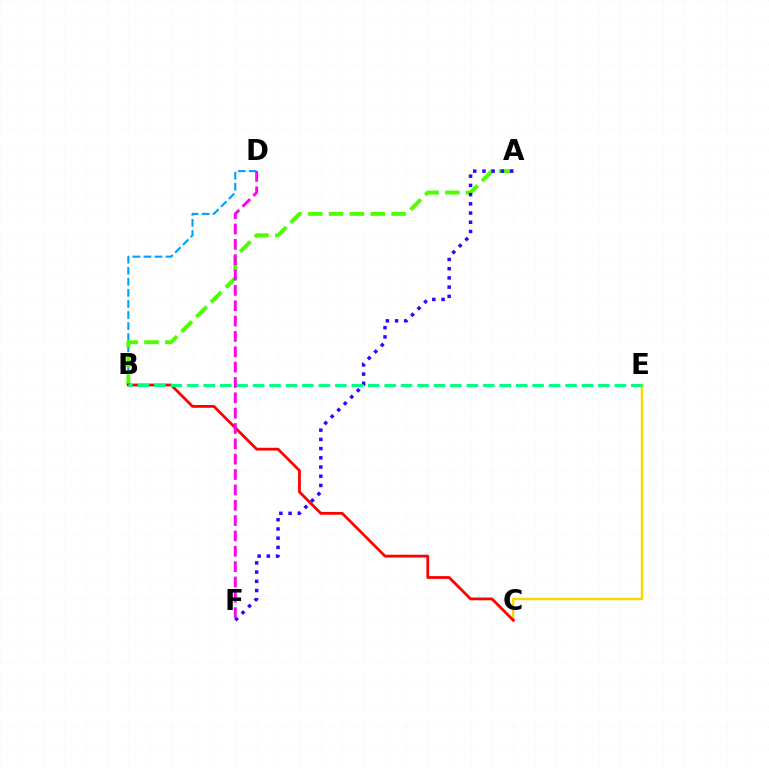{('B', 'D'): [{'color': '#009eff', 'line_style': 'dashed', 'thickness': 1.5}], ('A', 'B'): [{'color': '#4fff00', 'line_style': 'dashed', 'thickness': 2.83}], ('C', 'E'): [{'color': '#ffd500', 'line_style': 'solid', 'thickness': 1.75}], ('A', 'F'): [{'color': '#3700ff', 'line_style': 'dotted', 'thickness': 2.5}], ('B', 'C'): [{'color': '#ff0000', 'line_style': 'solid', 'thickness': 2.01}], ('B', 'E'): [{'color': '#00ff86', 'line_style': 'dashed', 'thickness': 2.23}], ('D', 'F'): [{'color': '#ff00ed', 'line_style': 'dashed', 'thickness': 2.08}]}